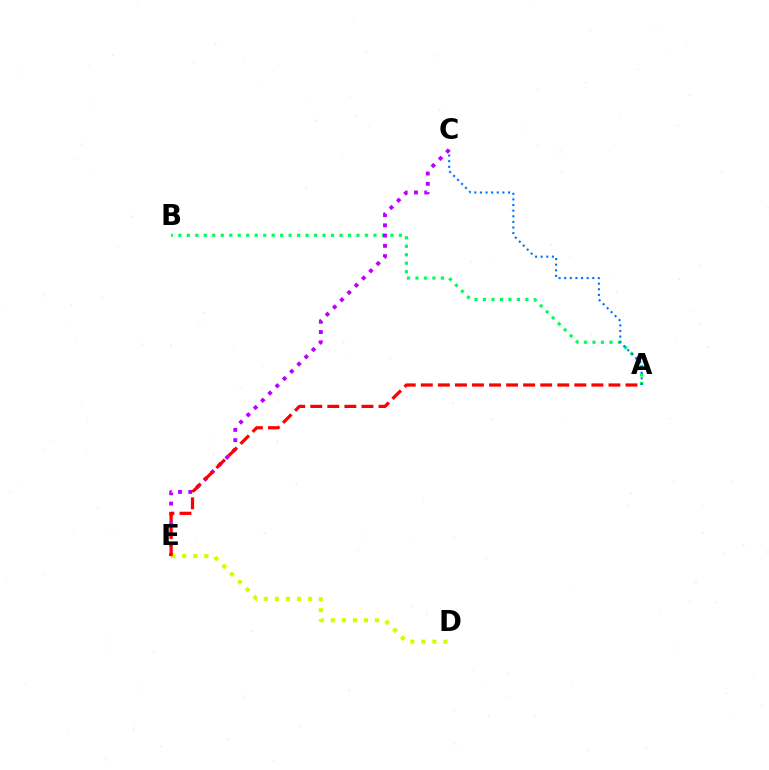{('A', 'B'): [{'color': '#00ff5c', 'line_style': 'dotted', 'thickness': 2.3}], ('A', 'C'): [{'color': '#0074ff', 'line_style': 'dotted', 'thickness': 1.53}], ('C', 'E'): [{'color': '#b900ff', 'line_style': 'dotted', 'thickness': 2.79}], ('D', 'E'): [{'color': '#d1ff00', 'line_style': 'dotted', 'thickness': 3.0}], ('A', 'E'): [{'color': '#ff0000', 'line_style': 'dashed', 'thickness': 2.32}]}